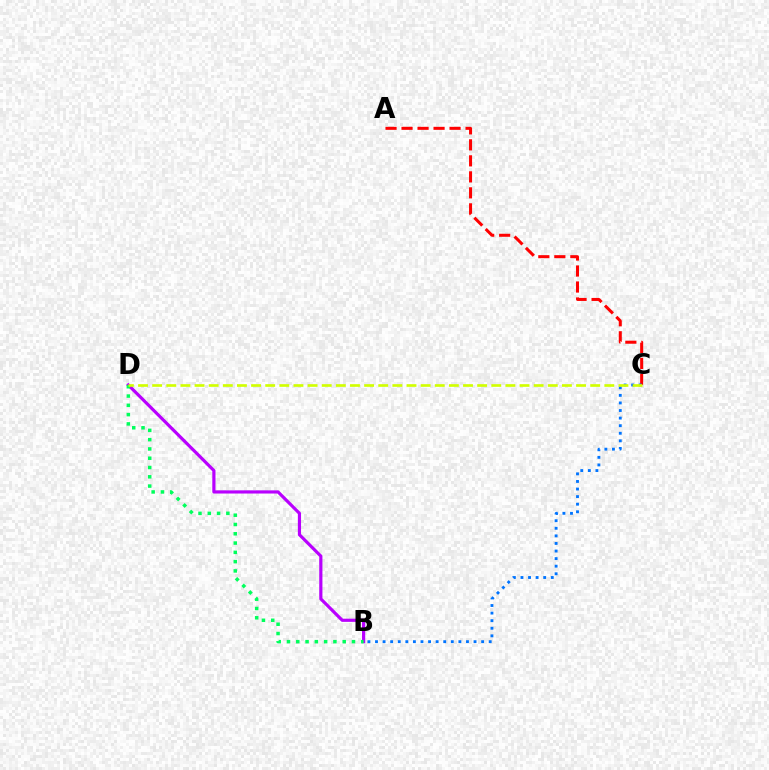{('A', 'C'): [{'color': '#ff0000', 'line_style': 'dashed', 'thickness': 2.17}], ('B', 'D'): [{'color': '#b900ff', 'line_style': 'solid', 'thickness': 2.29}, {'color': '#00ff5c', 'line_style': 'dotted', 'thickness': 2.52}], ('B', 'C'): [{'color': '#0074ff', 'line_style': 'dotted', 'thickness': 2.06}], ('C', 'D'): [{'color': '#d1ff00', 'line_style': 'dashed', 'thickness': 1.92}]}